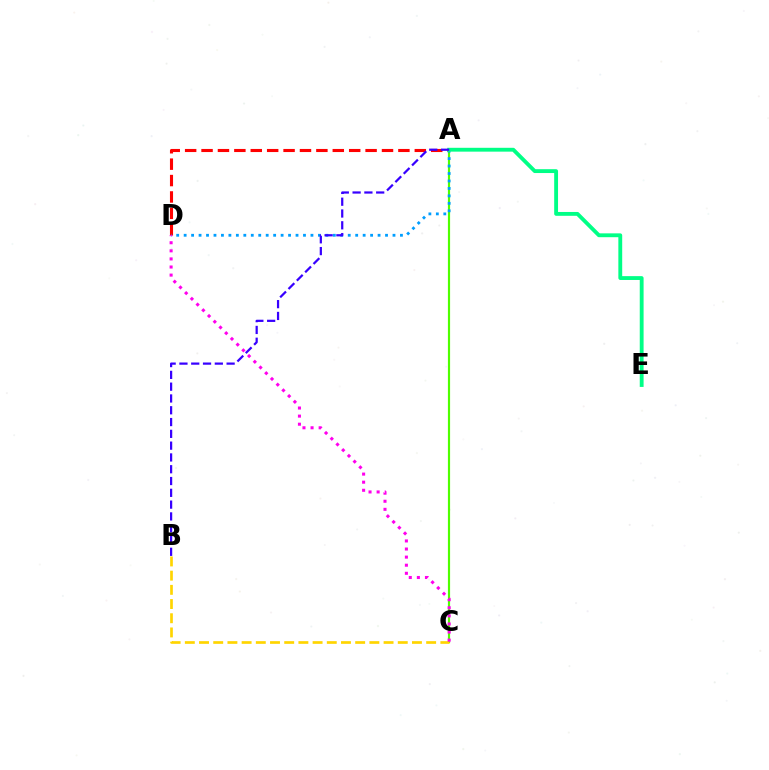{('A', 'D'): [{'color': '#ff0000', 'line_style': 'dashed', 'thickness': 2.23}, {'color': '#009eff', 'line_style': 'dotted', 'thickness': 2.03}], ('A', 'C'): [{'color': '#4fff00', 'line_style': 'solid', 'thickness': 1.57}], ('B', 'C'): [{'color': '#ffd500', 'line_style': 'dashed', 'thickness': 1.93}], ('A', 'E'): [{'color': '#00ff86', 'line_style': 'solid', 'thickness': 2.77}], ('C', 'D'): [{'color': '#ff00ed', 'line_style': 'dotted', 'thickness': 2.2}], ('A', 'B'): [{'color': '#3700ff', 'line_style': 'dashed', 'thickness': 1.6}]}